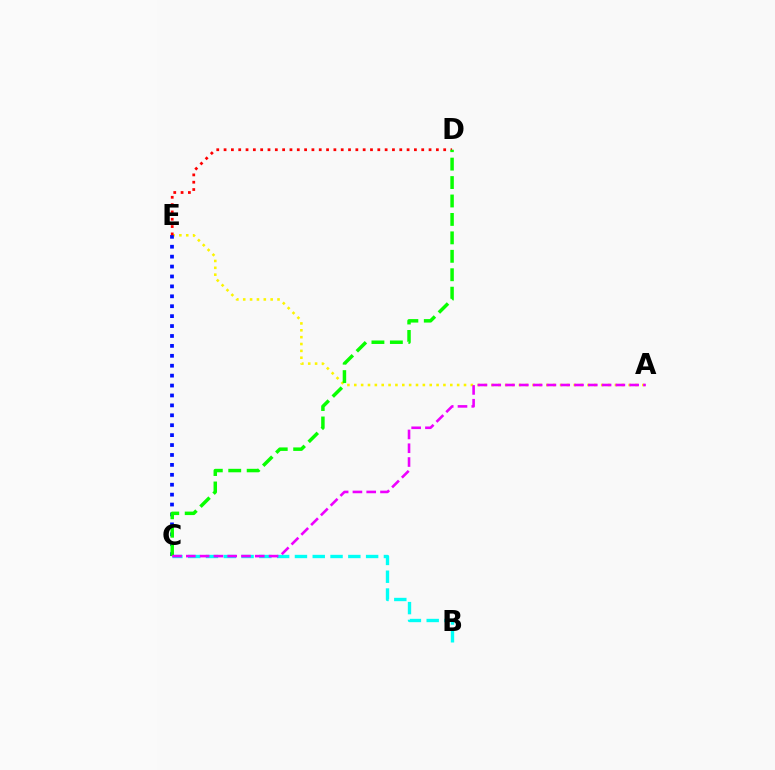{('B', 'C'): [{'color': '#00fff6', 'line_style': 'dashed', 'thickness': 2.42}], ('A', 'E'): [{'color': '#fcf500', 'line_style': 'dotted', 'thickness': 1.86}], ('C', 'E'): [{'color': '#0010ff', 'line_style': 'dotted', 'thickness': 2.69}], ('D', 'E'): [{'color': '#ff0000', 'line_style': 'dotted', 'thickness': 1.99}], ('C', 'D'): [{'color': '#08ff00', 'line_style': 'dashed', 'thickness': 2.5}], ('A', 'C'): [{'color': '#ee00ff', 'line_style': 'dashed', 'thickness': 1.87}]}